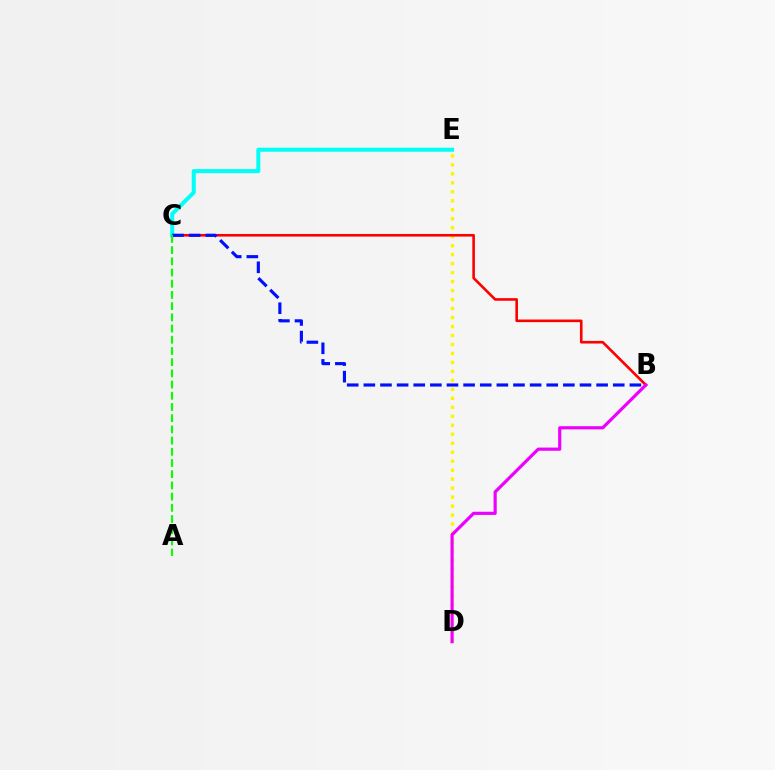{('D', 'E'): [{'color': '#fcf500', 'line_style': 'dotted', 'thickness': 2.44}], ('B', 'C'): [{'color': '#ff0000', 'line_style': 'solid', 'thickness': 1.88}, {'color': '#0010ff', 'line_style': 'dashed', 'thickness': 2.26}], ('C', 'E'): [{'color': '#00fff6', 'line_style': 'solid', 'thickness': 2.9}], ('B', 'D'): [{'color': '#ee00ff', 'line_style': 'solid', 'thickness': 2.29}], ('A', 'C'): [{'color': '#08ff00', 'line_style': 'dashed', 'thickness': 1.52}]}